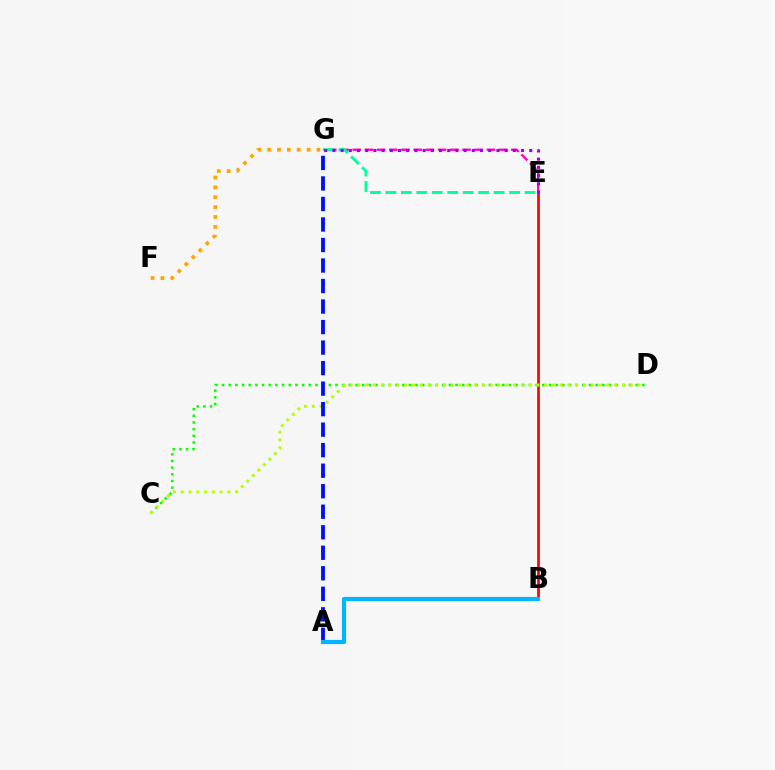{('C', 'D'): [{'color': '#08ff00', 'line_style': 'dotted', 'thickness': 1.81}, {'color': '#b3ff00', 'line_style': 'dotted', 'thickness': 2.11}], ('F', 'G'): [{'color': '#ffa500', 'line_style': 'dotted', 'thickness': 2.68}], ('E', 'G'): [{'color': '#ff00bd', 'line_style': 'dashed', 'thickness': 1.66}, {'color': '#00ff9d', 'line_style': 'dashed', 'thickness': 2.1}, {'color': '#9b00ff', 'line_style': 'dotted', 'thickness': 2.23}], ('B', 'E'): [{'color': '#ff0000', 'line_style': 'solid', 'thickness': 1.94}], ('A', 'G'): [{'color': '#0010ff', 'line_style': 'dashed', 'thickness': 2.79}], ('A', 'B'): [{'color': '#00b5ff', 'line_style': 'solid', 'thickness': 2.98}]}